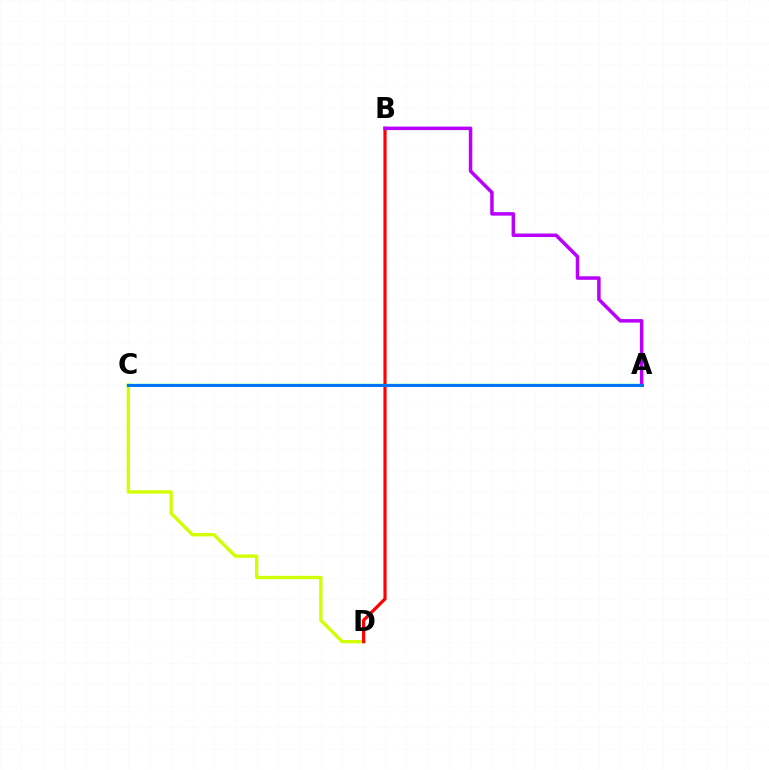{('A', 'C'): [{'color': '#00ff5c', 'line_style': 'solid', 'thickness': 1.73}, {'color': '#0074ff', 'line_style': 'solid', 'thickness': 2.19}], ('C', 'D'): [{'color': '#d1ff00', 'line_style': 'solid', 'thickness': 2.41}], ('B', 'D'): [{'color': '#ff0000', 'line_style': 'solid', 'thickness': 2.29}], ('A', 'B'): [{'color': '#b900ff', 'line_style': 'solid', 'thickness': 2.52}]}